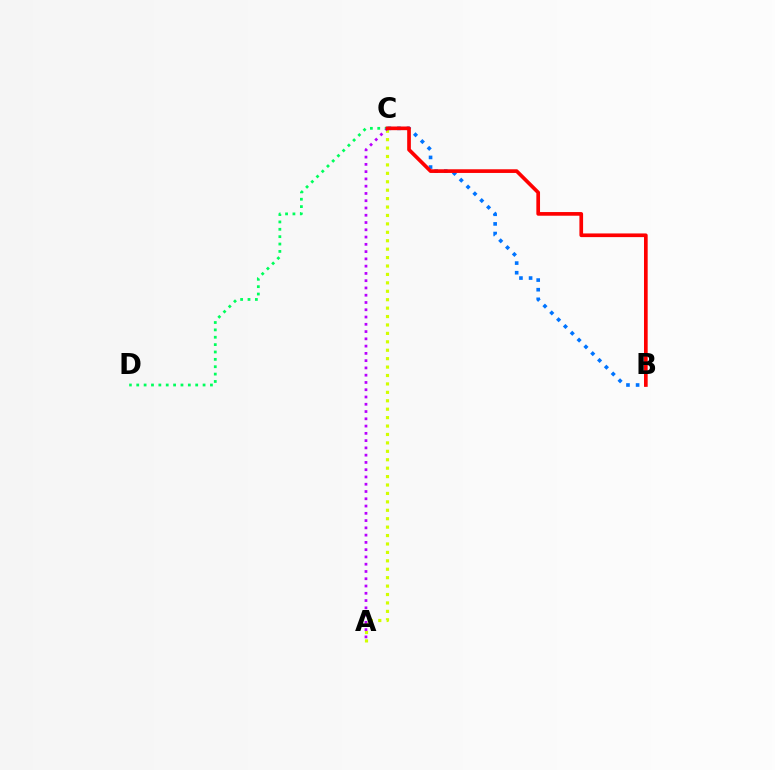{('A', 'C'): [{'color': '#d1ff00', 'line_style': 'dotted', 'thickness': 2.29}, {'color': '#b900ff', 'line_style': 'dotted', 'thickness': 1.98}], ('B', 'C'): [{'color': '#0074ff', 'line_style': 'dotted', 'thickness': 2.62}, {'color': '#ff0000', 'line_style': 'solid', 'thickness': 2.65}], ('C', 'D'): [{'color': '#00ff5c', 'line_style': 'dotted', 'thickness': 2.0}]}